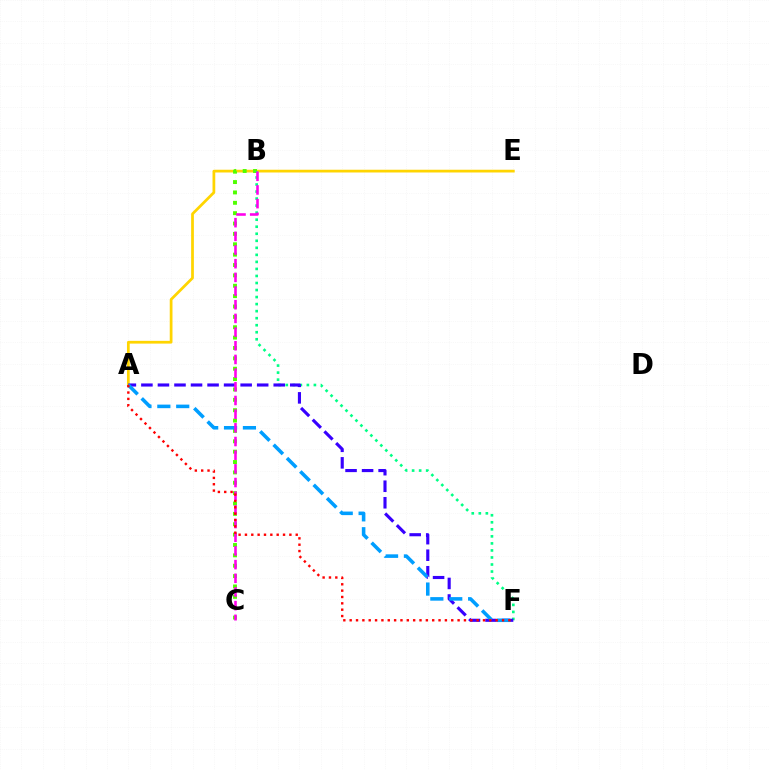{('A', 'E'): [{'color': '#ffd500', 'line_style': 'solid', 'thickness': 1.98}], ('B', 'C'): [{'color': '#4fff00', 'line_style': 'dotted', 'thickness': 2.82}, {'color': '#ff00ed', 'line_style': 'dashed', 'thickness': 1.86}], ('B', 'F'): [{'color': '#00ff86', 'line_style': 'dotted', 'thickness': 1.91}], ('A', 'F'): [{'color': '#3700ff', 'line_style': 'dashed', 'thickness': 2.25}, {'color': '#009eff', 'line_style': 'dashed', 'thickness': 2.57}, {'color': '#ff0000', 'line_style': 'dotted', 'thickness': 1.72}]}